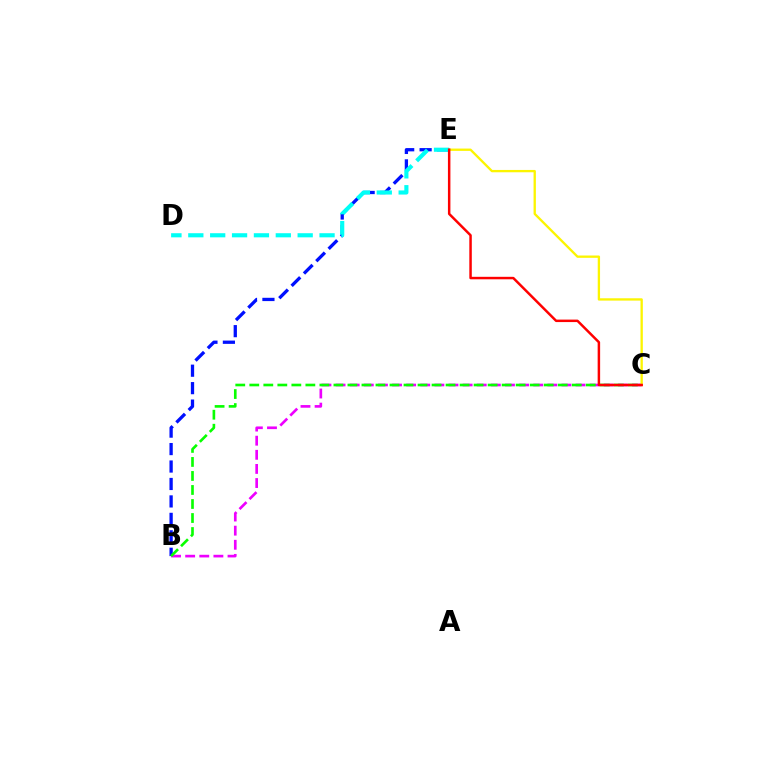{('B', 'E'): [{'color': '#0010ff', 'line_style': 'dashed', 'thickness': 2.37}], ('B', 'C'): [{'color': '#ee00ff', 'line_style': 'dashed', 'thickness': 1.92}, {'color': '#08ff00', 'line_style': 'dashed', 'thickness': 1.9}], ('C', 'E'): [{'color': '#fcf500', 'line_style': 'solid', 'thickness': 1.67}, {'color': '#ff0000', 'line_style': 'solid', 'thickness': 1.78}], ('D', 'E'): [{'color': '#00fff6', 'line_style': 'dashed', 'thickness': 2.97}]}